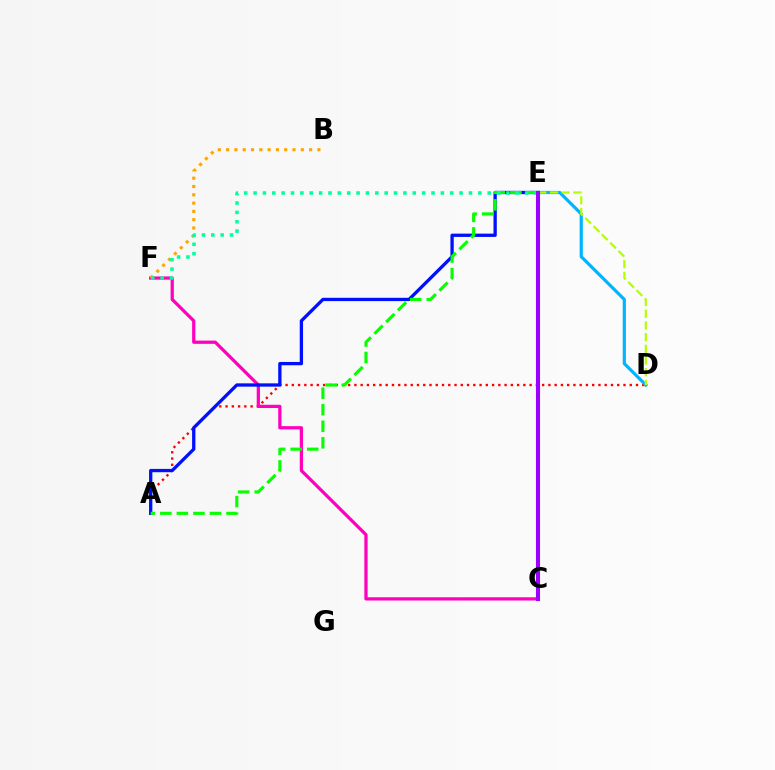{('A', 'D'): [{'color': '#ff0000', 'line_style': 'dotted', 'thickness': 1.7}], ('C', 'F'): [{'color': '#ff00bd', 'line_style': 'solid', 'thickness': 2.34}], ('A', 'E'): [{'color': '#0010ff', 'line_style': 'solid', 'thickness': 2.38}, {'color': '#08ff00', 'line_style': 'dashed', 'thickness': 2.25}], ('D', 'E'): [{'color': '#00b5ff', 'line_style': 'solid', 'thickness': 2.3}, {'color': '#b3ff00', 'line_style': 'dashed', 'thickness': 1.59}], ('B', 'F'): [{'color': '#ffa500', 'line_style': 'dotted', 'thickness': 2.25}], ('E', 'F'): [{'color': '#00ff9d', 'line_style': 'dotted', 'thickness': 2.54}], ('C', 'E'): [{'color': '#9b00ff', 'line_style': 'solid', 'thickness': 2.93}]}